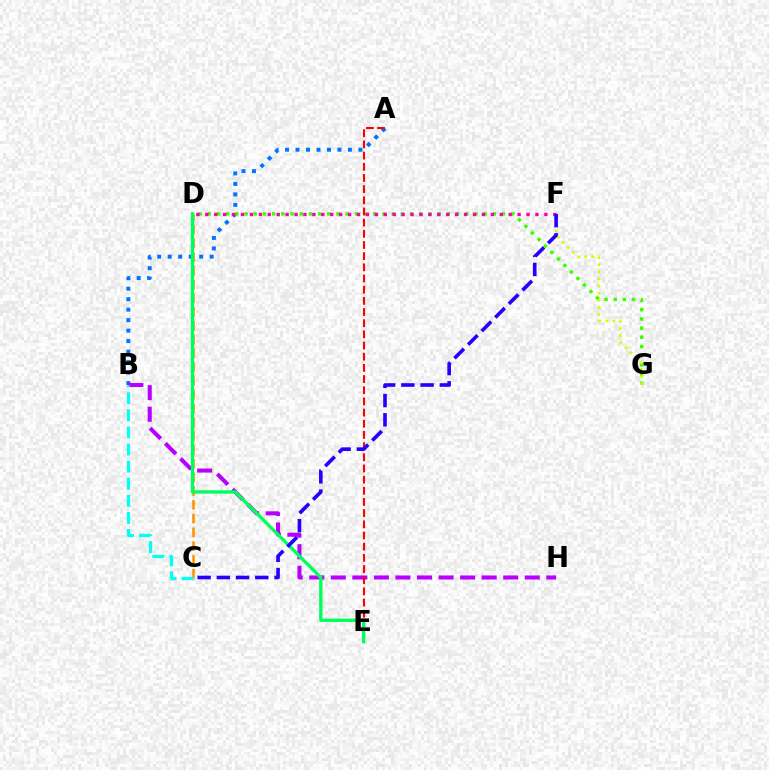{('C', 'D'): [{'color': '#ff9400', 'line_style': 'dashed', 'thickness': 1.87}], ('A', 'B'): [{'color': '#0074ff', 'line_style': 'dotted', 'thickness': 2.85}], ('B', 'H'): [{'color': '#b900ff', 'line_style': 'dashed', 'thickness': 2.93}], ('B', 'C'): [{'color': '#00fff6', 'line_style': 'dashed', 'thickness': 2.32}], ('D', 'G'): [{'color': '#3dff00', 'line_style': 'dotted', 'thickness': 2.5}], ('A', 'E'): [{'color': '#ff0000', 'line_style': 'dashed', 'thickness': 1.52}], ('D', 'F'): [{'color': '#ff00ac', 'line_style': 'dotted', 'thickness': 2.42}], ('F', 'G'): [{'color': '#d1ff00', 'line_style': 'dotted', 'thickness': 1.93}], ('D', 'E'): [{'color': '#00ff5c', 'line_style': 'solid', 'thickness': 2.4}], ('C', 'F'): [{'color': '#2500ff', 'line_style': 'dashed', 'thickness': 2.61}]}